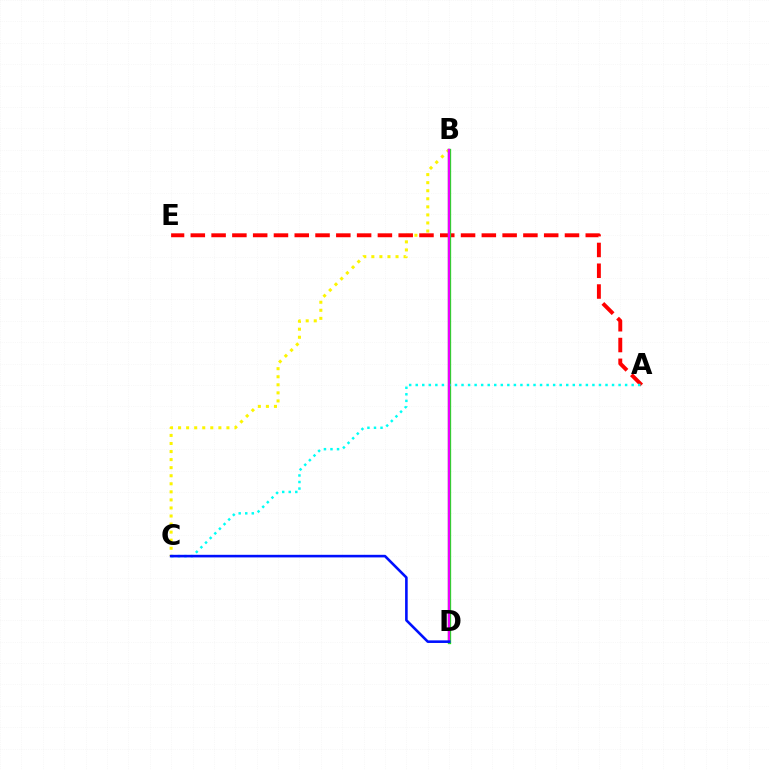{('B', 'C'): [{'color': '#fcf500', 'line_style': 'dotted', 'thickness': 2.19}], ('A', 'E'): [{'color': '#ff0000', 'line_style': 'dashed', 'thickness': 2.82}], ('B', 'D'): [{'color': '#08ff00', 'line_style': 'solid', 'thickness': 2.37}, {'color': '#ee00ff', 'line_style': 'solid', 'thickness': 1.75}], ('A', 'C'): [{'color': '#00fff6', 'line_style': 'dotted', 'thickness': 1.78}], ('C', 'D'): [{'color': '#0010ff', 'line_style': 'solid', 'thickness': 1.87}]}